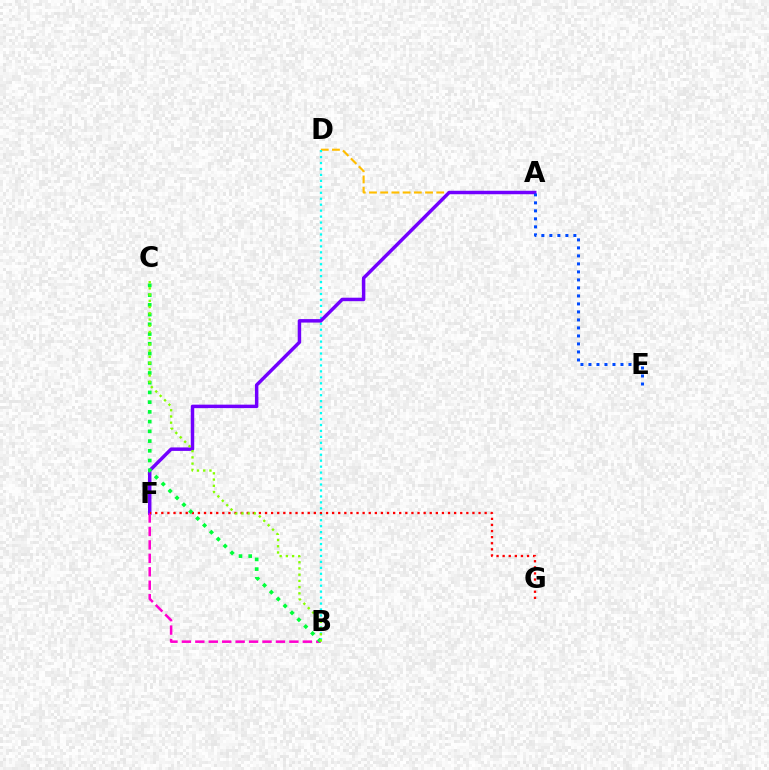{('A', 'D'): [{'color': '#ffbd00', 'line_style': 'dashed', 'thickness': 1.52}], ('B', 'D'): [{'color': '#00fff6', 'line_style': 'dotted', 'thickness': 1.62}], ('A', 'F'): [{'color': '#7200ff', 'line_style': 'solid', 'thickness': 2.5}], ('A', 'E'): [{'color': '#004bff', 'line_style': 'dotted', 'thickness': 2.17}], ('B', 'F'): [{'color': '#ff00cf', 'line_style': 'dashed', 'thickness': 1.83}], ('F', 'G'): [{'color': '#ff0000', 'line_style': 'dotted', 'thickness': 1.66}], ('B', 'C'): [{'color': '#00ff39', 'line_style': 'dotted', 'thickness': 2.64}, {'color': '#84ff00', 'line_style': 'dotted', 'thickness': 1.69}]}